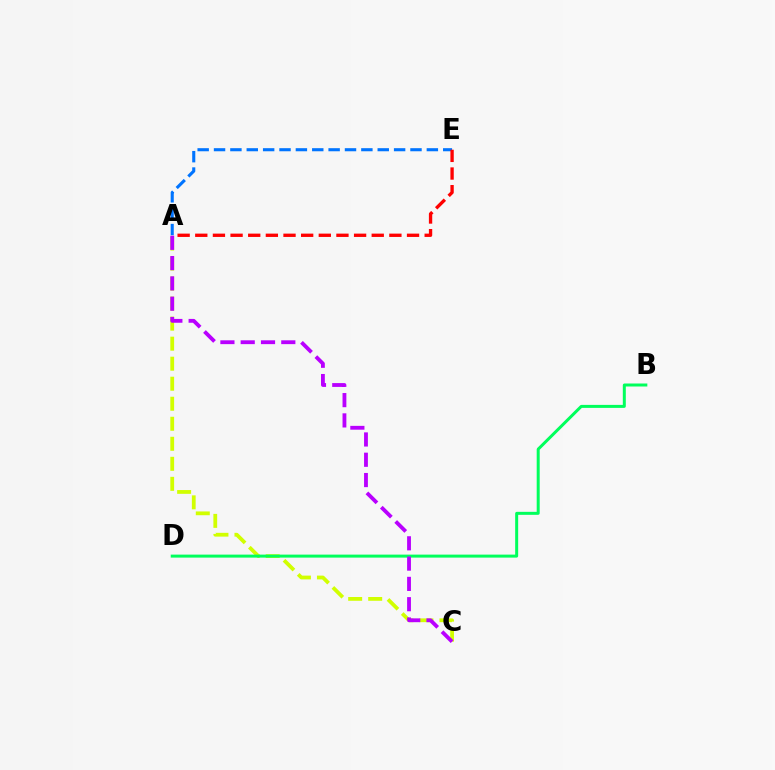{('A', 'C'): [{'color': '#d1ff00', 'line_style': 'dashed', 'thickness': 2.72}, {'color': '#b900ff', 'line_style': 'dashed', 'thickness': 2.76}], ('A', 'E'): [{'color': '#0074ff', 'line_style': 'dashed', 'thickness': 2.22}, {'color': '#ff0000', 'line_style': 'dashed', 'thickness': 2.4}], ('B', 'D'): [{'color': '#00ff5c', 'line_style': 'solid', 'thickness': 2.16}]}